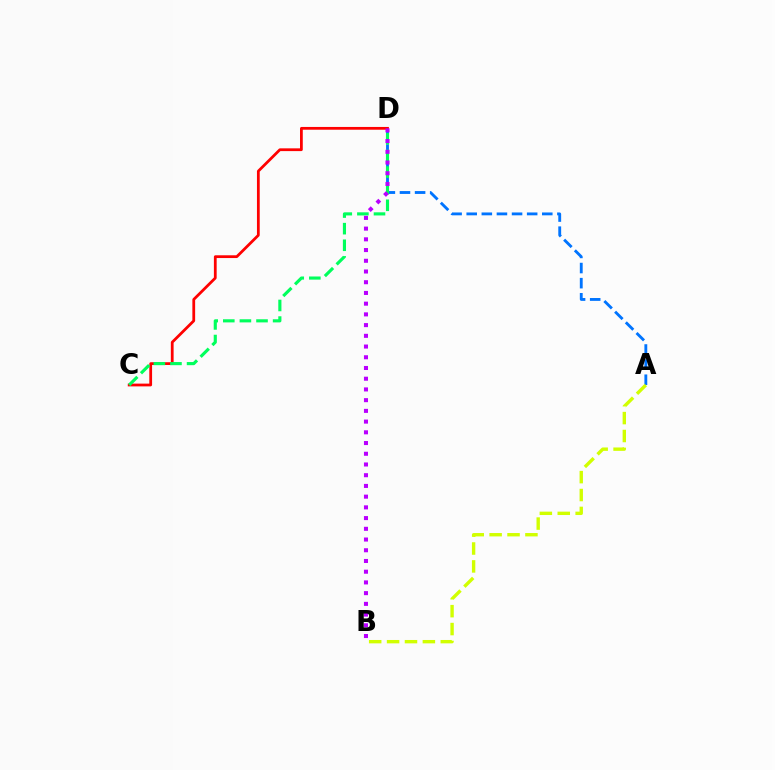{('C', 'D'): [{'color': '#ff0000', 'line_style': 'solid', 'thickness': 1.99}, {'color': '#00ff5c', 'line_style': 'dashed', 'thickness': 2.26}], ('A', 'D'): [{'color': '#0074ff', 'line_style': 'dashed', 'thickness': 2.05}], ('B', 'D'): [{'color': '#b900ff', 'line_style': 'dotted', 'thickness': 2.91}], ('A', 'B'): [{'color': '#d1ff00', 'line_style': 'dashed', 'thickness': 2.43}]}